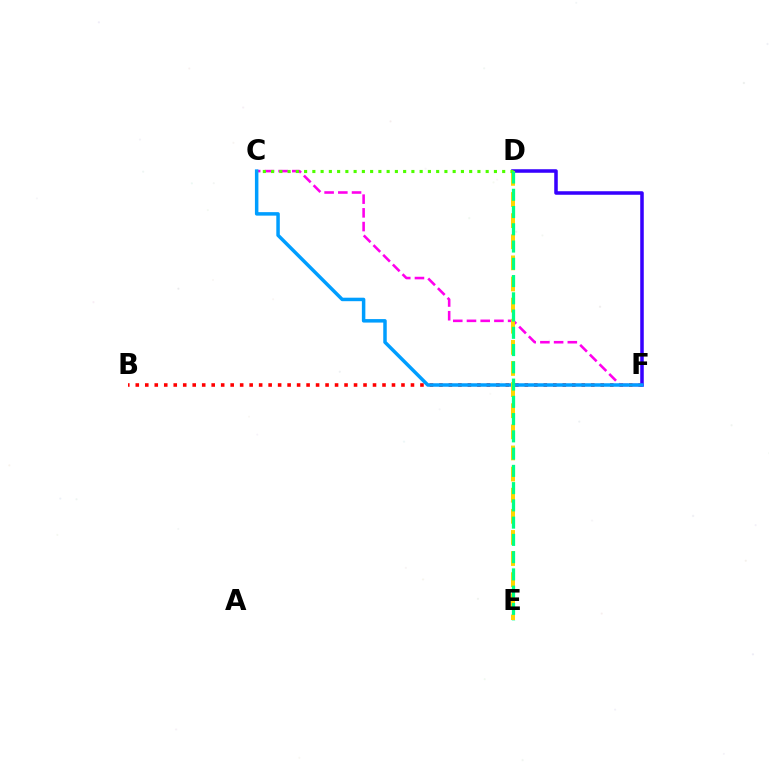{('B', 'F'): [{'color': '#ff0000', 'line_style': 'dotted', 'thickness': 2.58}], ('D', 'F'): [{'color': '#3700ff', 'line_style': 'solid', 'thickness': 2.54}], ('C', 'F'): [{'color': '#ff00ed', 'line_style': 'dashed', 'thickness': 1.86}, {'color': '#009eff', 'line_style': 'solid', 'thickness': 2.51}], ('D', 'E'): [{'color': '#ffd500', 'line_style': 'dashed', 'thickness': 2.87}, {'color': '#00ff86', 'line_style': 'dashed', 'thickness': 2.34}], ('C', 'D'): [{'color': '#4fff00', 'line_style': 'dotted', 'thickness': 2.24}]}